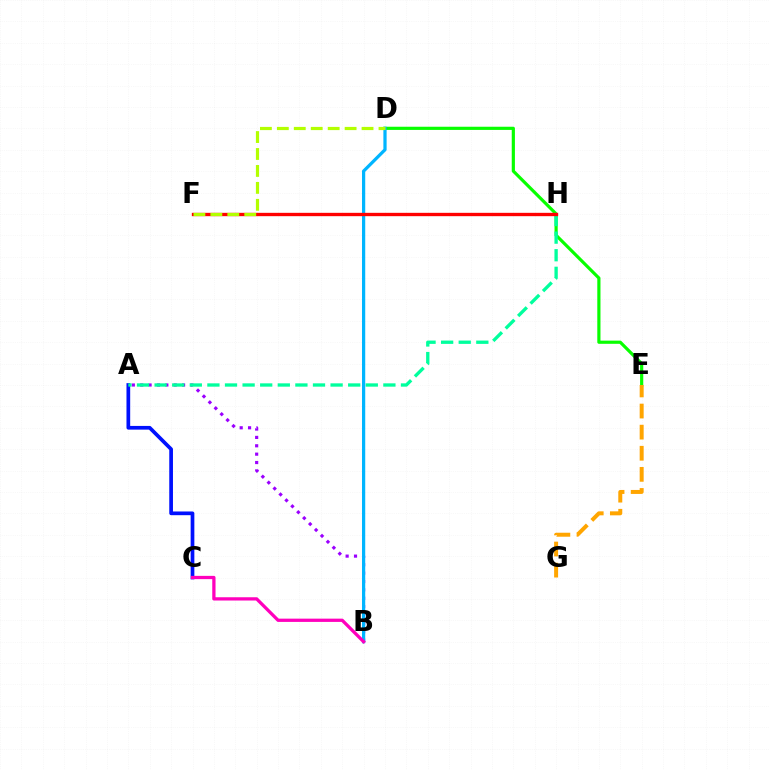{('A', 'C'): [{'color': '#0010ff', 'line_style': 'solid', 'thickness': 2.67}], ('A', 'B'): [{'color': '#9b00ff', 'line_style': 'dotted', 'thickness': 2.27}], ('D', 'E'): [{'color': '#08ff00', 'line_style': 'solid', 'thickness': 2.29}], ('E', 'G'): [{'color': '#ffa500', 'line_style': 'dashed', 'thickness': 2.87}], ('A', 'H'): [{'color': '#00ff9d', 'line_style': 'dashed', 'thickness': 2.39}], ('B', 'D'): [{'color': '#00b5ff', 'line_style': 'solid', 'thickness': 2.33}], ('F', 'H'): [{'color': '#ff0000', 'line_style': 'solid', 'thickness': 2.41}], ('D', 'F'): [{'color': '#b3ff00', 'line_style': 'dashed', 'thickness': 2.3}], ('B', 'C'): [{'color': '#ff00bd', 'line_style': 'solid', 'thickness': 2.35}]}